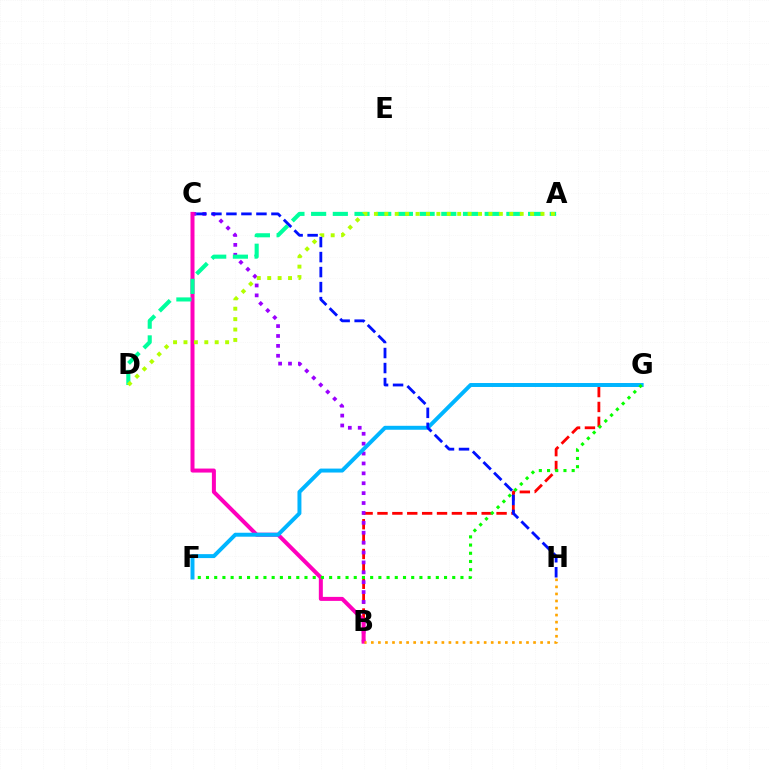{('B', 'G'): [{'color': '#ff0000', 'line_style': 'dashed', 'thickness': 2.02}], ('B', 'C'): [{'color': '#9b00ff', 'line_style': 'dotted', 'thickness': 2.69}, {'color': '#ff00bd', 'line_style': 'solid', 'thickness': 2.89}], ('A', 'D'): [{'color': '#00ff9d', 'line_style': 'dashed', 'thickness': 2.95}, {'color': '#b3ff00', 'line_style': 'dotted', 'thickness': 2.83}], ('F', 'G'): [{'color': '#00b5ff', 'line_style': 'solid', 'thickness': 2.84}, {'color': '#08ff00', 'line_style': 'dotted', 'thickness': 2.23}], ('B', 'H'): [{'color': '#ffa500', 'line_style': 'dotted', 'thickness': 1.92}], ('C', 'H'): [{'color': '#0010ff', 'line_style': 'dashed', 'thickness': 2.04}]}